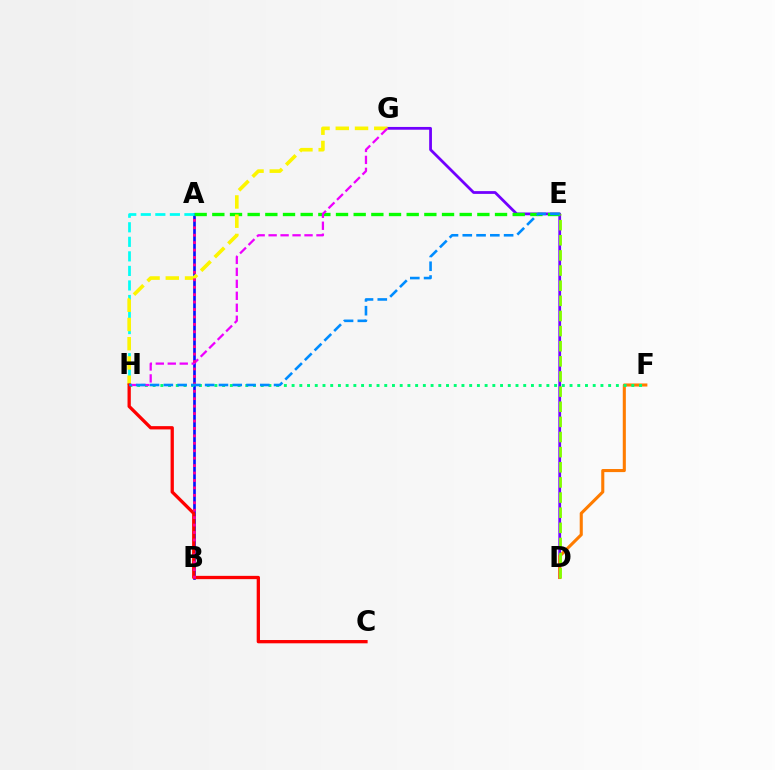{('D', 'G'): [{'color': '#7200ff', 'line_style': 'solid', 'thickness': 2.0}], ('A', 'B'): [{'color': '#0010ff', 'line_style': 'solid', 'thickness': 1.91}, {'color': '#ff0094', 'line_style': 'dotted', 'thickness': 2.02}], ('A', 'E'): [{'color': '#08ff00', 'line_style': 'dashed', 'thickness': 2.4}], ('A', 'H'): [{'color': '#00fff6', 'line_style': 'dashed', 'thickness': 1.98}], ('G', 'H'): [{'color': '#fcf500', 'line_style': 'dashed', 'thickness': 2.61}, {'color': '#ee00ff', 'line_style': 'dashed', 'thickness': 1.63}], ('D', 'F'): [{'color': '#ff7c00', 'line_style': 'solid', 'thickness': 2.22}], ('F', 'H'): [{'color': '#00ff74', 'line_style': 'dotted', 'thickness': 2.1}], ('C', 'H'): [{'color': '#ff0000', 'line_style': 'solid', 'thickness': 2.37}], ('D', 'E'): [{'color': '#84ff00', 'line_style': 'dashed', 'thickness': 2.06}], ('E', 'H'): [{'color': '#008cff', 'line_style': 'dashed', 'thickness': 1.87}]}